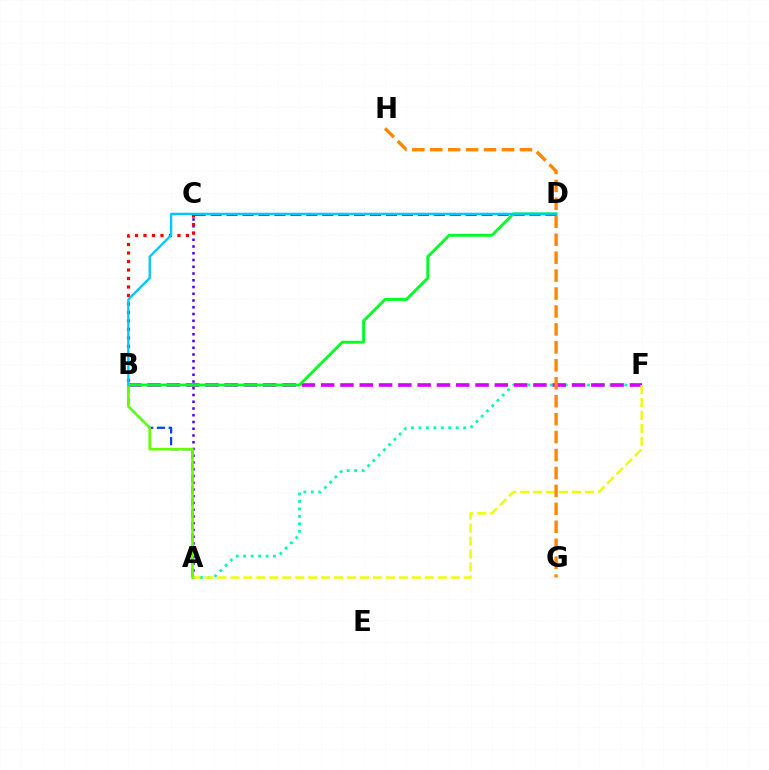{('A', 'C'): [{'color': '#4f00ff', 'line_style': 'dotted', 'thickness': 1.83}], ('A', 'F'): [{'color': '#00ffaf', 'line_style': 'dotted', 'thickness': 2.03}, {'color': '#eeff00', 'line_style': 'dashed', 'thickness': 1.76}], ('B', 'F'): [{'color': '#d600ff', 'line_style': 'dashed', 'thickness': 2.62}], ('B', 'C'): [{'color': '#ff0000', 'line_style': 'dotted', 'thickness': 2.31}], ('A', 'B'): [{'color': '#003fff', 'line_style': 'dashed', 'thickness': 1.6}, {'color': '#66ff00', 'line_style': 'solid', 'thickness': 1.87}], ('G', 'H'): [{'color': '#ff8800', 'line_style': 'dashed', 'thickness': 2.44}], ('C', 'D'): [{'color': '#ff00a0', 'line_style': 'dashed', 'thickness': 2.17}], ('B', 'D'): [{'color': '#00ff27', 'line_style': 'solid', 'thickness': 2.07}, {'color': '#00c7ff', 'line_style': 'solid', 'thickness': 1.69}]}